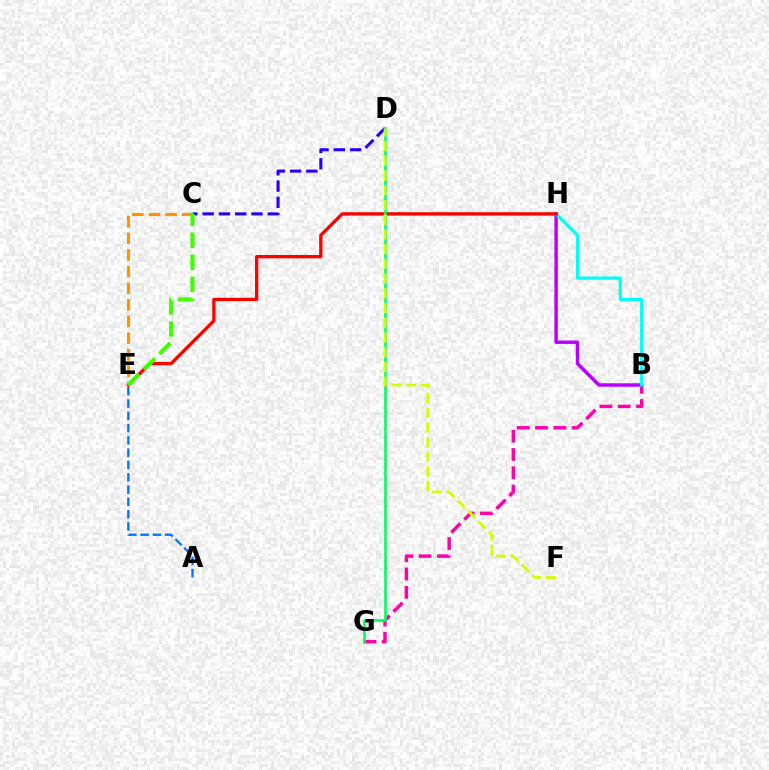{('B', 'G'): [{'color': '#ff00ac', 'line_style': 'dashed', 'thickness': 2.49}], ('B', 'H'): [{'color': '#b900ff', 'line_style': 'solid', 'thickness': 2.48}, {'color': '#00fff6', 'line_style': 'solid', 'thickness': 2.29}], ('E', 'H'): [{'color': '#ff0000', 'line_style': 'solid', 'thickness': 2.4}], ('D', 'G'): [{'color': '#00ff5c', 'line_style': 'solid', 'thickness': 1.86}], ('C', 'D'): [{'color': '#2500ff', 'line_style': 'dashed', 'thickness': 2.21}], ('C', 'E'): [{'color': '#ff9400', 'line_style': 'dashed', 'thickness': 2.26}, {'color': '#3dff00', 'line_style': 'dashed', 'thickness': 2.99}], ('D', 'F'): [{'color': '#d1ff00', 'line_style': 'dashed', 'thickness': 2.0}], ('A', 'E'): [{'color': '#0074ff', 'line_style': 'dashed', 'thickness': 1.67}]}